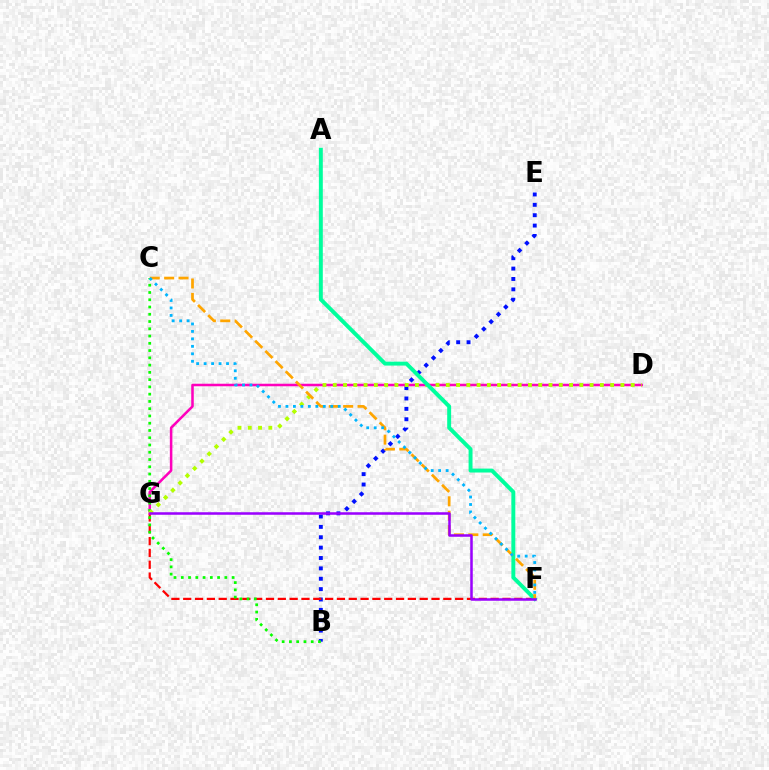{('B', 'E'): [{'color': '#0010ff', 'line_style': 'dotted', 'thickness': 2.82}], ('F', 'G'): [{'color': '#ff0000', 'line_style': 'dashed', 'thickness': 1.61}, {'color': '#9b00ff', 'line_style': 'solid', 'thickness': 1.82}], ('D', 'G'): [{'color': '#ff00bd', 'line_style': 'solid', 'thickness': 1.82}, {'color': '#b3ff00', 'line_style': 'dotted', 'thickness': 2.79}], ('B', 'C'): [{'color': '#08ff00', 'line_style': 'dotted', 'thickness': 1.97}], ('A', 'F'): [{'color': '#00ff9d', 'line_style': 'solid', 'thickness': 2.83}], ('C', 'F'): [{'color': '#ffa500', 'line_style': 'dashed', 'thickness': 1.96}, {'color': '#00b5ff', 'line_style': 'dotted', 'thickness': 2.03}]}